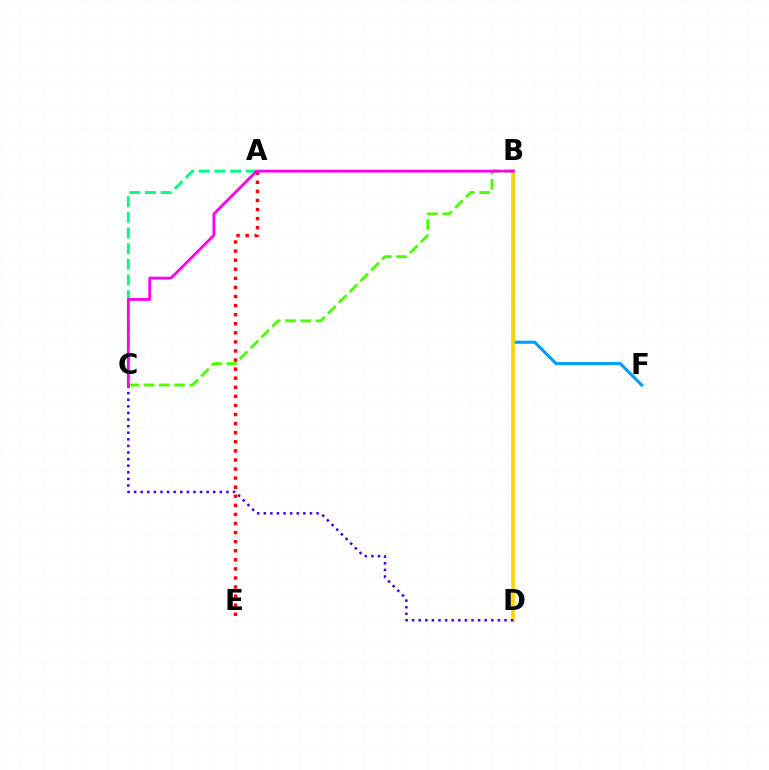{('B', 'C'): [{'color': '#4fff00', 'line_style': 'dashed', 'thickness': 2.08}, {'color': '#ff00ed', 'line_style': 'solid', 'thickness': 2.01}], ('B', 'F'): [{'color': '#009eff', 'line_style': 'solid', 'thickness': 2.24}], ('B', 'D'): [{'color': '#ffd500', 'line_style': 'solid', 'thickness': 2.65}], ('C', 'D'): [{'color': '#3700ff', 'line_style': 'dotted', 'thickness': 1.79}], ('A', 'C'): [{'color': '#00ff86', 'line_style': 'dashed', 'thickness': 2.13}], ('A', 'E'): [{'color': '#ff0000', 'line_style': 'dotted', 'thickness': 2.47}]}